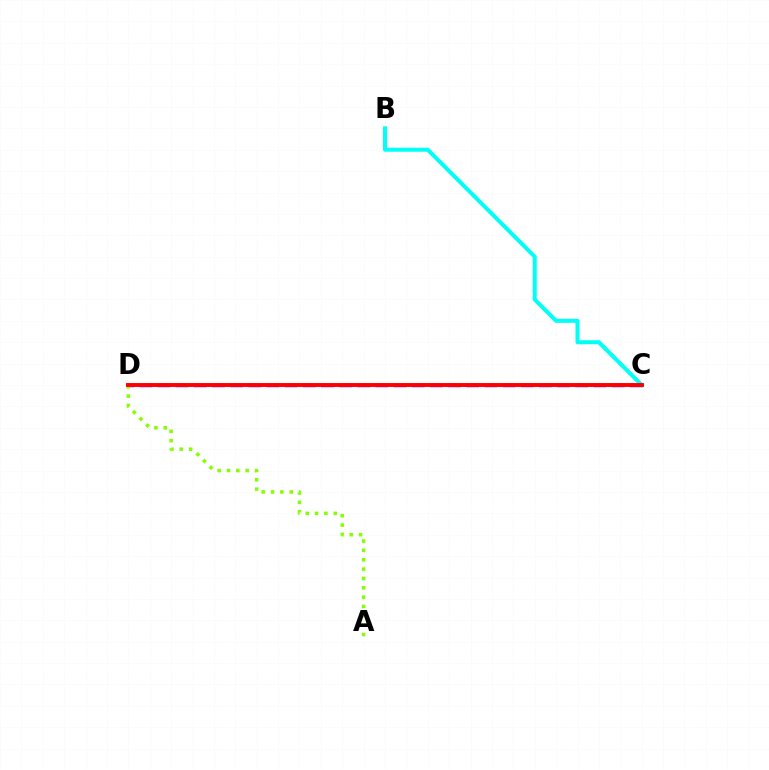{('C', 'D'): [{'color': '#7200ff', 'line_style': 'dashed', 'thickness': 2.47}, {'color': '#ff0000', 'line_style': 'solid', 'thickness': 2.81}], ('A', 'D'): [{'color': '#84ff00', 'line_style': 'dotted', 'thickness': 2.54}], ('B', 'C'): [{'color': '#00fff6', 'line_style': 'solid', 'thickness': 2.9}]}